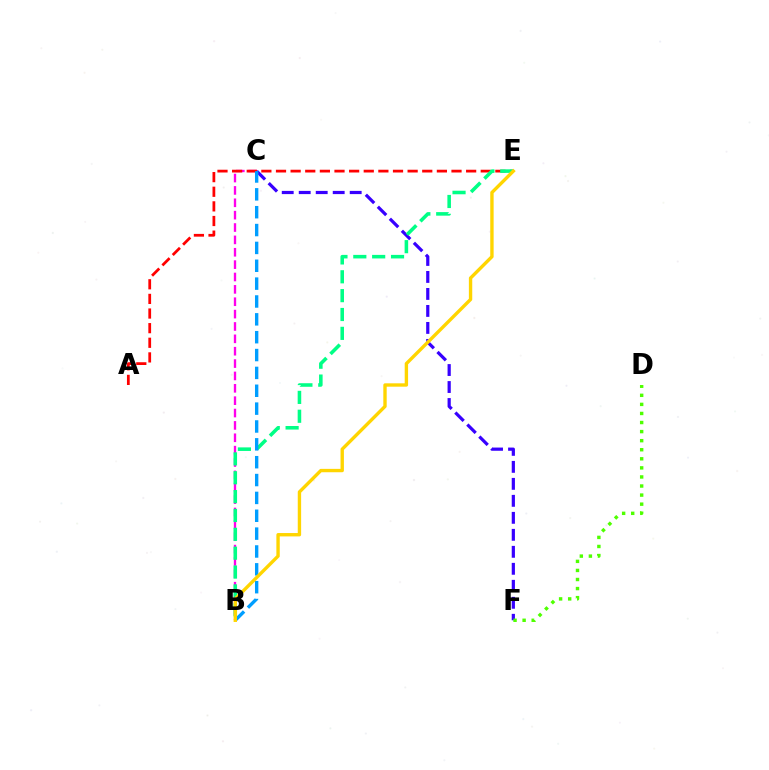{('B', 'C'): [{'color': '#ff00ed', 'line_style': 'dashed', 'thickness': 1.68}, {'color': '#009eff', 'line_style': 'dashed', 'thickness': 2.43}], ('C', 'F'): [{'color': '#3700ff', 'line_style': 'dashed', 'thickness': 2.31}], ('A', 'E'): [{'color': '#ff0000', 'line_style': 'dashed', 'thickness': 1.99}], ('B', 'E'): [{'color': '#00ff86', 'line_style': 'dashed', 'thickness': 2.56}, {'color': '#ffd500', 'line_style': 'solid', 'thickness': 2.43}], ('D', 'F'): [{'color': '#4fff00', 'line_style': 'dotted', 'thickness': 2.46}]}